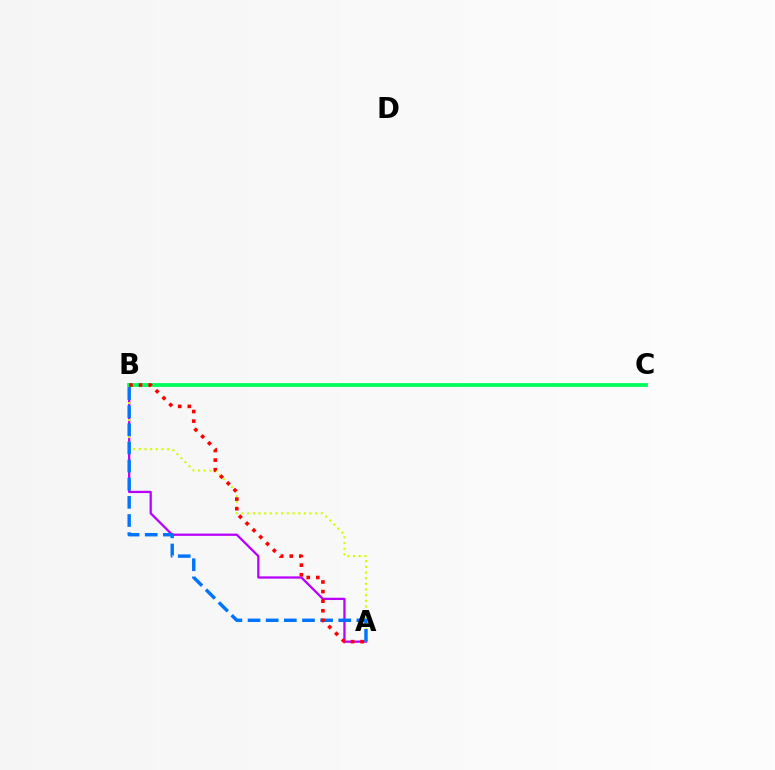{('A', 'B'): [{'color': '#b900ff', 'line_style': 'solid', 'thickness': 1.63}, {'color': '#d1ff00', 'line_style': 'dotted', 'thickness': 1.54}, {'color': '#0074ff', 'line_style': 'dashed', 'thickness': 2.46}, {'color': '#ff0000', 'line_style': 'dotted', 'thickness': 2.61}], ('B', 'C'): [{'color': '#00ff5c', 'line_style': 'solid', 'thickness': 2.73}]}